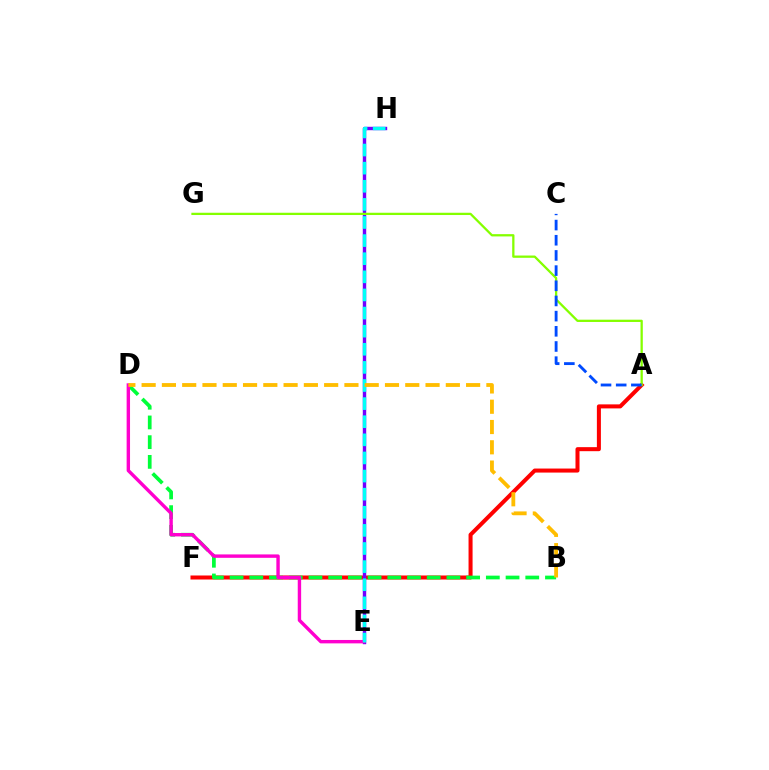{('A', 'F'): [{'color': '#ff0000', 'line_style': 'solid', 'thickness': 2.9}], ('B', 'D'): [{'color': '#00ff39', 'line_style': 'dashed', 'thickness': 2.68}, {'color': '#ffbd00', 'line_style': 'dashed', 'thickness': 2.75}], ('E', 'H'): [{'color': '#7200ff', 'line_style': 'solid', 'thickness': 2.46}, {'color': '#00fff6', 'line_style': 'dashed', 'thickness': 2.46}], ('A', 'G'): [{'color': '#84ff00', 'line_style': 'solid', 'thickness': 1.64}], ('D', 'E'): [{'color': '#ff00cf', 'line_style': 'solid', 'thickness': 2.45}], ('A', 'C'): [{'color': '#004bff', 'line_style': 'dashed', 'thickness': 2.06}]}